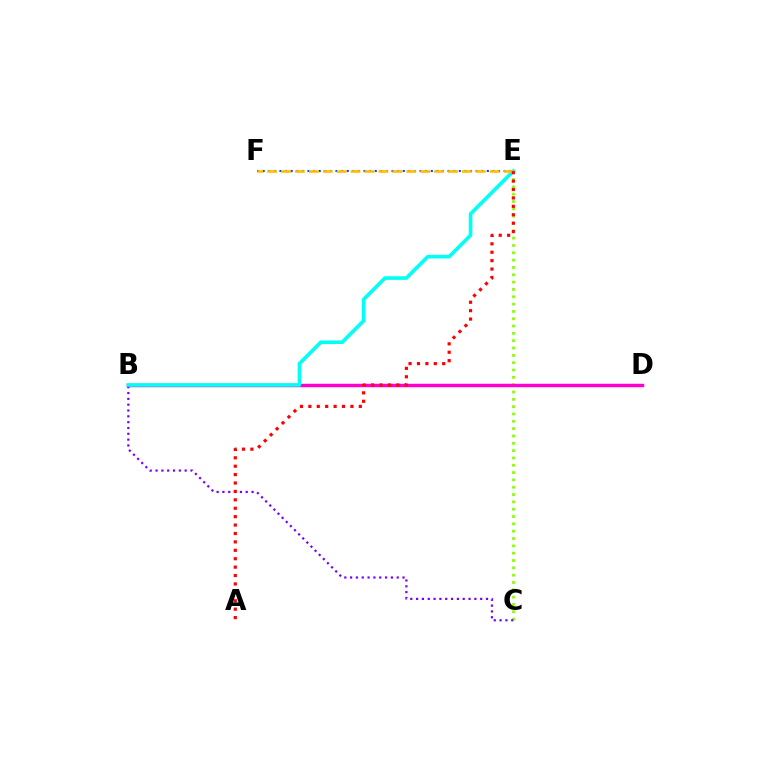{('C', 'E'): [{'color': '#84ff00', 'line_style': 'dotted', 'thickness': 1.99}], ('E', 'F'): [{'color': '#004bff', 'line_style': 'dotted', 'thickness': 1.52}, {'color': '#ffbd00', 'line_style': 'dashed', 'thickness': 1.89}], ('B', 'C'): [{'color': '#7200ff', 'line_style': 'dotted', 'thickness': 1.58}], ('B', 'D'): [{'color': '#00ff39', 'line_style': 'dotted', 'thickness': 2.16}, {'color': '#ff00cf', 'line_style': 'solid', 'thickness': 2.48}], ('B', 'E'): [{'color': '#00fff6', 'line_style': 'solid', 'thickness': 2.61}], ('A', 'E'): [{'color': '#ff0000', 'line_style': 'dotted', 'thickness': 2.29}]}